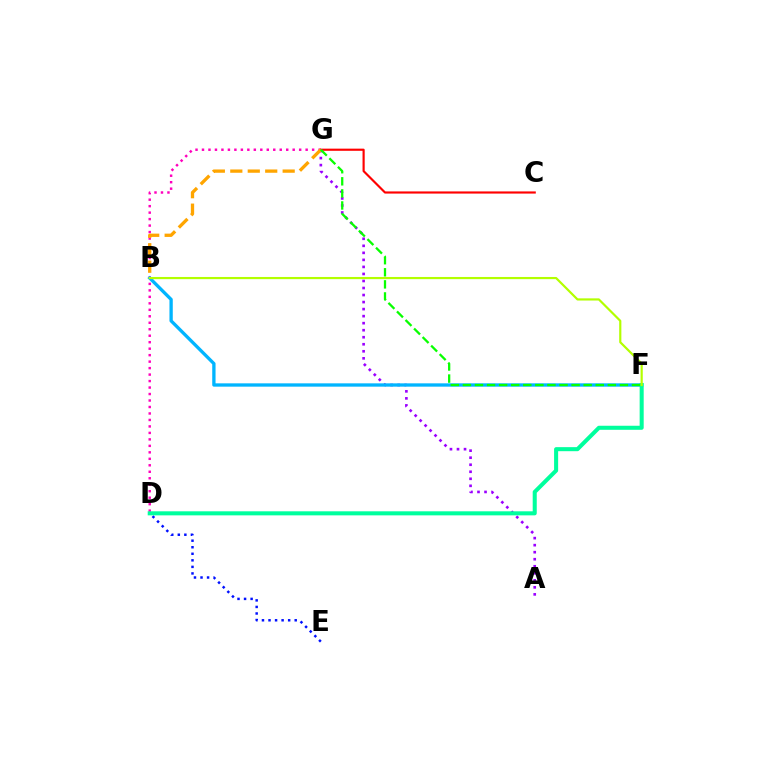{('A', 'G'): [{'color': '#9b00ff', 'line_style': 'dotted', 'thickness': 1.91}], ('D', 'G'): [{'color': '#ff00bd', 'line_style': 'dotted', 'thickness': 1.76}], ('C', 'G'): [{'color': '#ff0000', 'line_style': 'solid', 'thickness': 1.55}], ('B', 'F'): [{'color': '#00b5ff', 'line_style': 'solid', 'thickness': 2.39}, {'color': '#b3ff00', 'line_style': 'solid', 'thickness': 1.57}], ('B', 'G'): [{'color': '#ffa500', 'line_style': 'dashed', 'thickness': 2.37}], ('D', 'E'): [{'color': '#0010ff', 'line_style': 'dotted', 'thickness': 1.78}], ('D', 'F'): [{'color': '#00ff9d', 'line_style': 'solid', 'thickness': 2.91}], ('F', 'G'): [{'color': '#08ff00', 'line_style': 'dashed', 'thickness': 1.64}]}